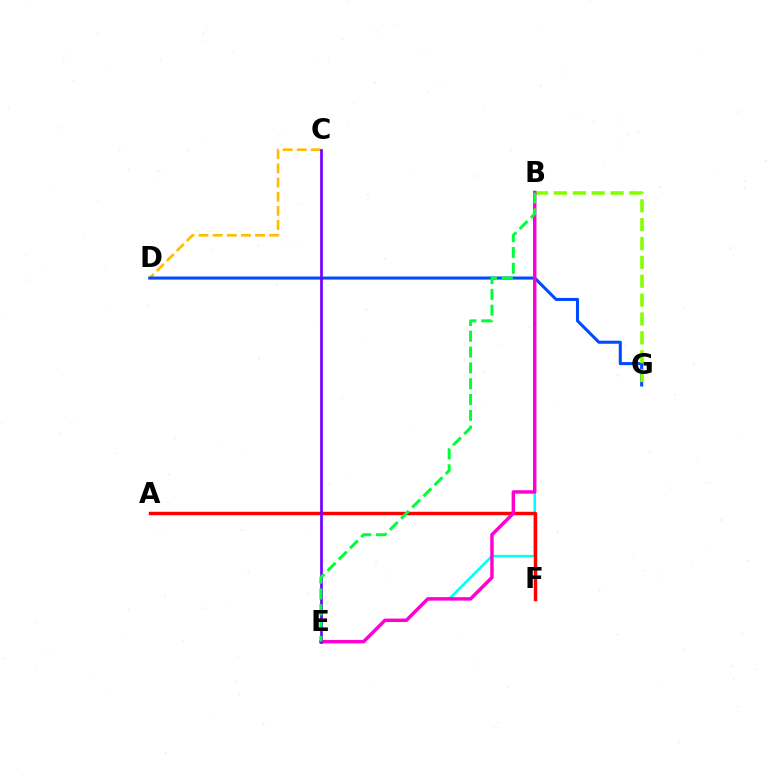{('B', 'E'): [{'color': '#00fff6', 'line_style': 'solid', 'thickness': 1.8}, {'color': '#ff00cf', 'line_style': 'solid', 'thickness': 2.48}, {'color': '#00ff39', 'line_style': 'dashed', 'thickness': 2.15}], ('C', 'D'): [{'color': '#ffbd00', 'line_style': 'dashed', 'thickness': 1.92}], ('D', 'G'): [{'color': '#004bff', 'line_style': 'solid', 'thickness': 2.21}], ('B', 'G'): [{'color': '#84ff00', 'line_style': 'dashed', 'thickness': 2.56}], ('A', 'F'): [{'color': '#ff0000', 'line_style': 'solid', 'thickness': 2.48}], ('C', 'E'): [{'color': '#7200ff', 'line_style': 'solid', 'thickness': 1.93}]}